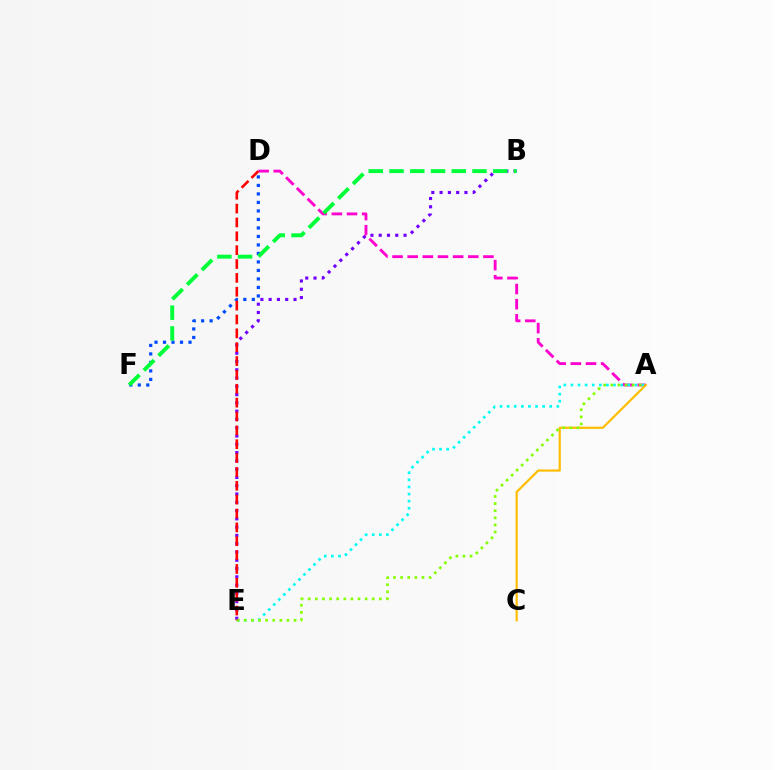{('B', 'E'): [{'color': '#7200ff', 'line_style': 'dotted', 'thickness': 2.25}], ('D', 'F'): [{'color': '#004bff', 'line_style': 'dotted', 'thickness': 2.31}], ('A', 'D'): [{'color': '#ff00cf', 'line_style': 'dashed', 'thickness': 2.06}], ('B', 'F'): [{'color': '#00ff39', 'line_style': 'dashed', 'thickness': 2.82}], ('A', 'E'): [{'color': '#00fff6', 'line_style': 'dotted', 'thickness': 1.93}, {'color': '#84ff00', 'line_style': 'dotted', 'thickness': 1.93}], ('A', 'C'): [{'color': '#ffbd00', 'line_style': 'solid', 'thickness': 1.58}], ('D', 'E'): [{'color': '#ff0000', 'line_style': 'dashed', 'thickness': 1.88}]}